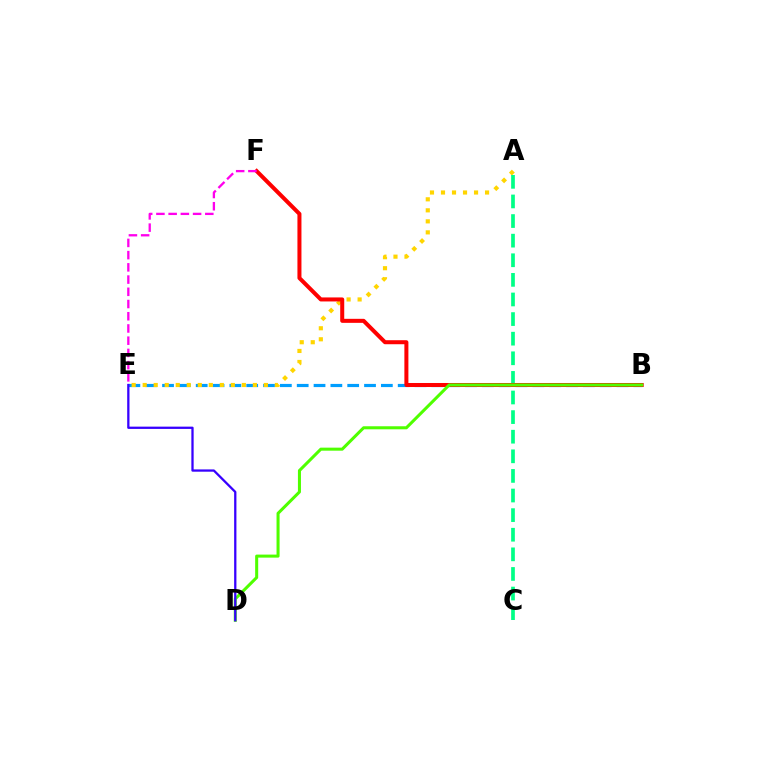{('B', 'E'): [{'color': '#009eff', 'line_style': 'dashed', 'thickness': 2.29}], ('A', 'E'): [{'color': '#ffd500', 'line_style': 'dotted', 'thickness': 2.99}], ('A', 'C'): [{'color': '#00ff86', 'line_style': 'dashed', 'thickness': 2.66}], ('B', 'F'): [{'color': '#ff0000', 'line_style': 'solid', 'thickness': 2.89}], ('B', 'D'): [{'color': '#4fff00', 'line_style': 'solid', 'thickness': 2.19}], ('E', 'F'): [{'color': '#ff00ed', 'line_style': 'dashed', 'thickness': 1.66}], ('D', 'E'): [{'color': '#3700ff', 'line_style': 'solid', 'thickness': 1.64}]}